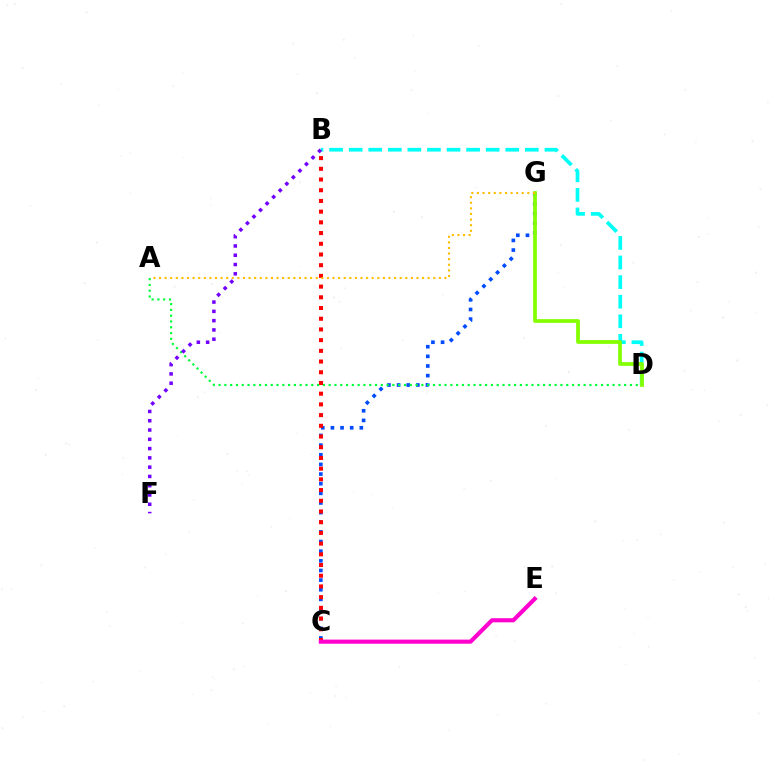{('C', 'G'): [{'color': '#004bff', 'line_style': 'dotted', 'thickness': 2.62}], ('B', 'D'): [{'color': '#00fff6', 'line_style': 'dashed', 'thickness': 2.66}], ('A', 'D'): [{'color': '#00ff39', 'line_style': 'dotted', 'thickness': 1.57}], ('B', 'F'): [{'color': '#7200ff', 'line_style': 'dotted', 'thickness': 2.52}], ('D', 'G'): [{'color': '#84ff00', 'line_style': 'solid', 'thickness': 2.7}], ('B', 'C'): [{'color': '#ff0000', 'line_style': 'dotted', 'thickness': 2.91}], ('C', 'E'): [{'color': '#ff00cf', 'line_style': 'solid', 'thickness': 2.97}], ('A', 'G'): [{'color': '#ffbd00', 'line_style': 'dotted', 'thickness': 1.52}]}